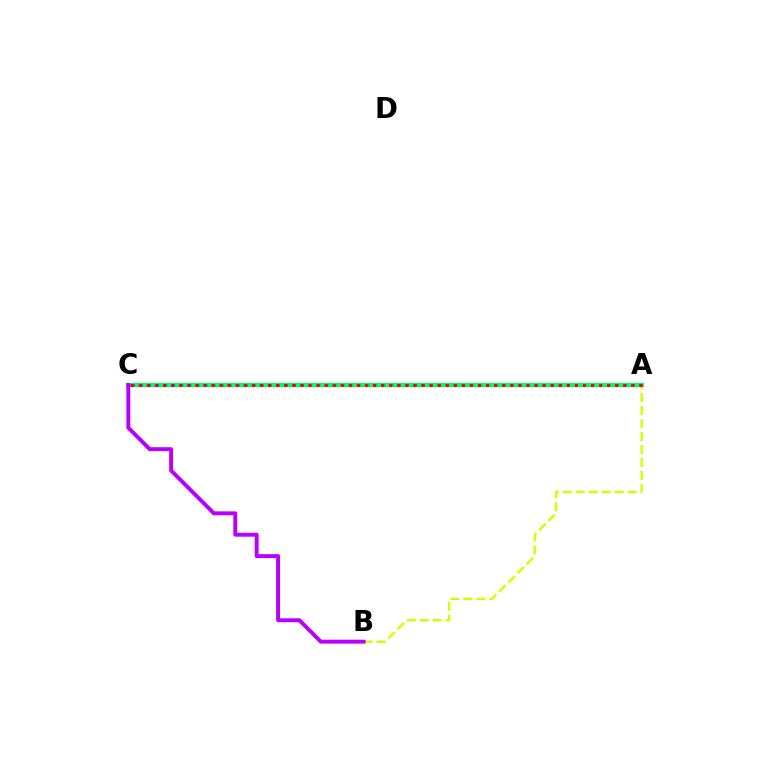{('A', 'C'): [{'color': '#00ff5c', 'line_style': 'solid', 'thickness': 3.0}, {'color': '#0074ff', 'line_style': 'dotted', 'thickness': 2.19}, {'color': '#ff0000', 'line_style': 'dotted', 'thickness': 2.19}], ('A', 'B'): [{'color': '#d1ff00', 'line_style': 'dashed', 'thickness': 1.76}], ('B', 'C'): [{'color': '#b900ff', 'line_style': 'solid', 'thickness': 2.83}]}